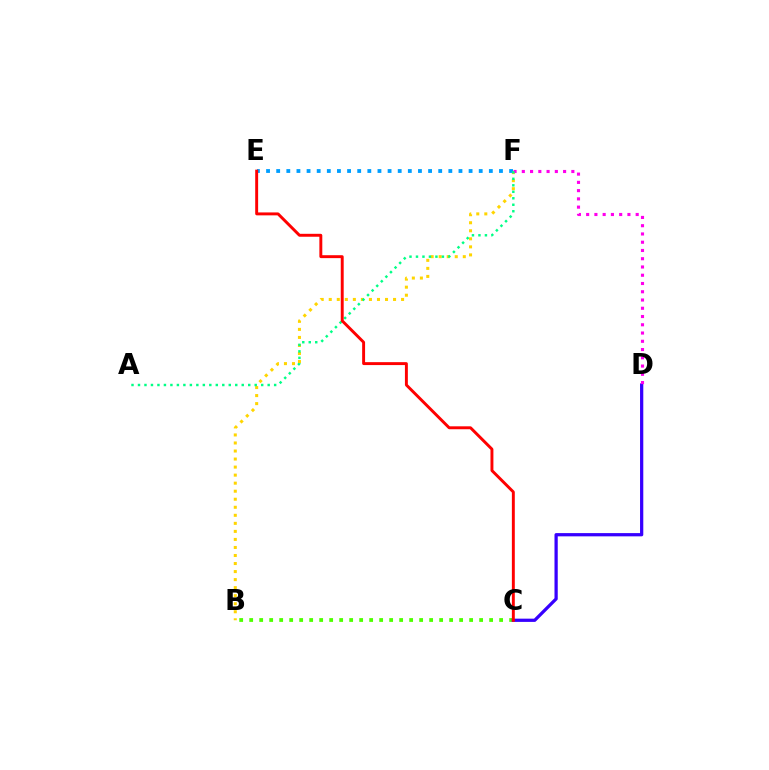{('B', 'F'): [{'color': '#ffd500', 'line_style': 'dotted', 'thickness': 2.18}], ('B', 'C'): [{'color': '#4fff00', 'line_style': 'dotted', 'thickness': 2.72}], ('E', 'F'): [{'color': '#009eff', 'line_style': 'dotted', 'thickness': 2.75}], ('C', 'D'): [{'color': '#3700ff', 'line_style': 'solid', 'thickness': 2.34}], ('D', 'F'): [{'color': '#ff00ed', 'line_style': 'dotted', 'thickness': 2.24}], ('A', 'F'): [{'color': '#00ff86', 'line_style': 'dotted', 'thickness': 1.76}], ('C', 'E'): [{'color': '#ff0000', 'line_style': 'solid', 'thickness': 2.11}]}